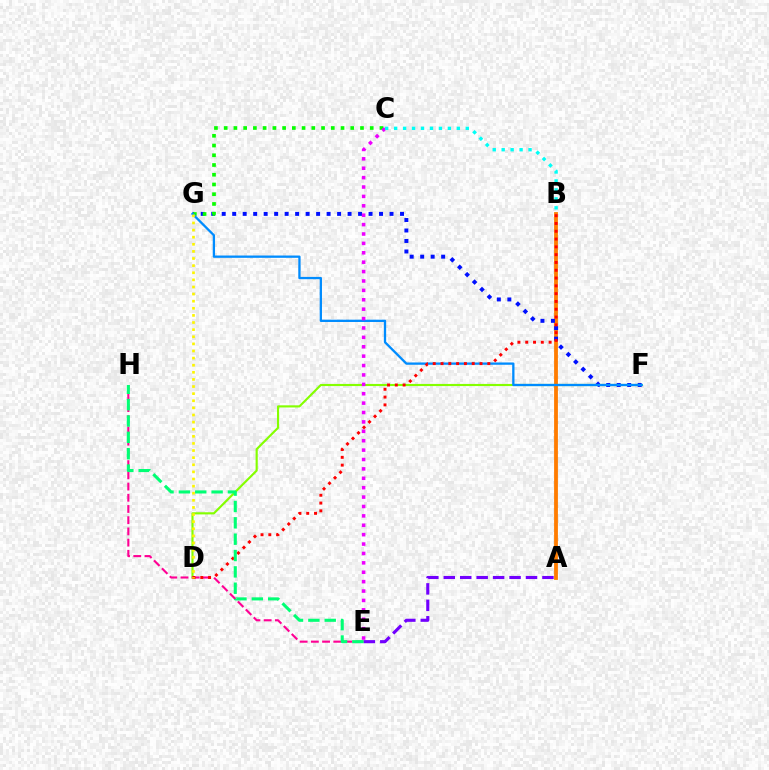{('D', 'F'): [{'color': '#84ff00', 'line_style': 'solid', 'thickness': 1.54}], ('A', 'B'): [{'color': '#ff7c00', 'line_style': 'solid', 'thickness': 2.74}], ('F', 'G'): [{'color': '#0010ff', 'line_style': 'dotted', 'thickness': 2.85}, {'color': '#008cff', 'line_style': 'solid', 'thickness': 1.66}], ('C', 'G'): [{'color': '#08ff00', 'line_style': 'dotted', 'thickness': 2.65}], ('E', 'H'): [{'color': '#ff0094', 'line_style': 'dashed', 'thickness': 1.52}, {'color': '#00ff74', 'line_style': 'dashed', 'thickness': 2.22}], ('C', 'E'): [{'color': '#ee00ff', 'line_style': 'dotted', 'thickness': 2.55}], ('A', 'E'): [{'color': '#7200ff', 'line_style': 'dashed', 'thickness': 2.23}], ('B', 'D'): [{'color': '#ff0000', 'line_style': 'dotted', 'thickness': 2.12}], ('B', 'C'): [{'color': '#00fff6', 'line_style': 'dotted', 'thickness': 2.43}], ('D', 'G'): [{'color': '#fcf500', 'line_style': 'dotted', 'thickness': 1.93}]}